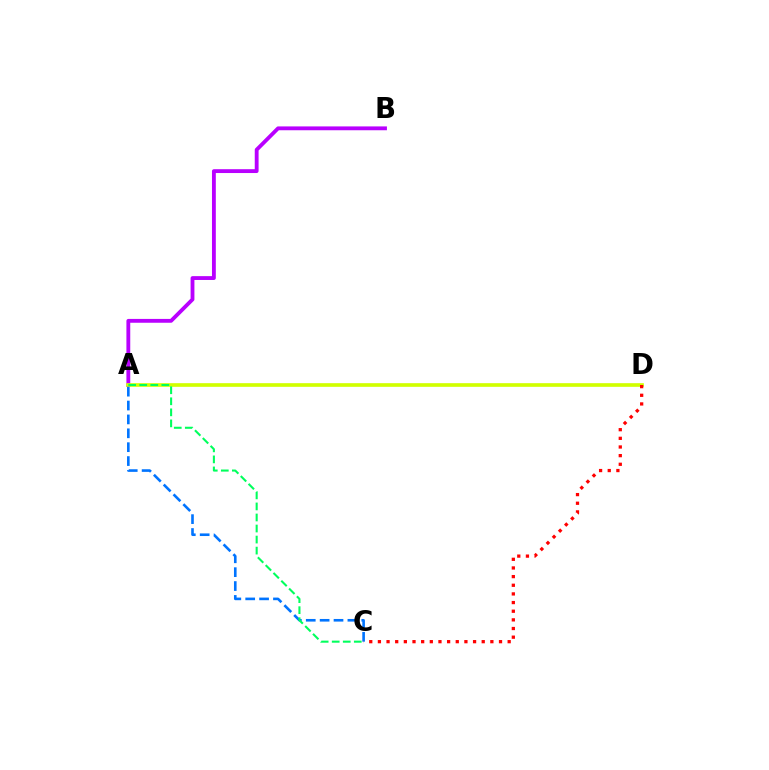{('A', 'B'): [{'color': '#b900ff', 'line_style': 'solid', 'thickness': 2.76}], ('A', 'D'): [{'color': '#d1ff00', 'line_style': 'solid', 'thickness': 2.63}], ('A', 'C'): [{'color': '#0074ff', 'line_style': 'dashed', 'thickness': 1.89}, {'color': '#00ff5c', 'line_style': 'dashed', 'thickness': 1.5}], ('C', 'D'): [{'color': '#ff0000', 'line_style': 'dotted', 'thickness': 2.35}]}